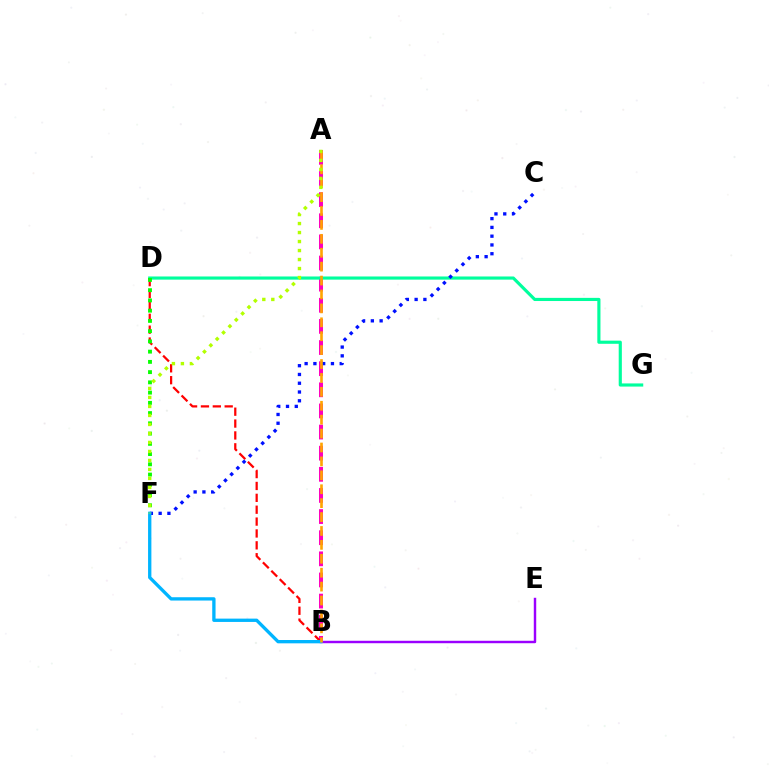{('A', 'B'): [{'color': '#ff00bd', 'line_style': 'dashed', 'thickness': 2.87}, {'color': '#ffa500', 'line_style': 'dashed', 'thickness': 1.89}], ('B', 'E'): [{'color': '#9b00ff', 'line_style': 'solid', 'thickness': 1.75}], ('B', 'D'): [{'color': '#ff0000', 'line_style': 'dashed', 'thickness': 1.61}], ('D', 'G'): [{'color': '#00ff9d', 'line_style': 'solid', 'thickness': 2.27}], ('C', 'F'): [{'color': '#0010ff', 'line_style': 'dotted', 'thickness': 2.38}], ('B', 'F'): [{'color': '#00b5ff', 'line_style': 'solid', 'thickness': 2.39}], ('D', 'F'): [{'color': '#08ff00', 'line_style': 'dotted', 'thickness': 2.78}], ('A', 'F'): [{'color': '#b3ff00', 'line_style': 'dotted', 'thickness': 2.45}]}